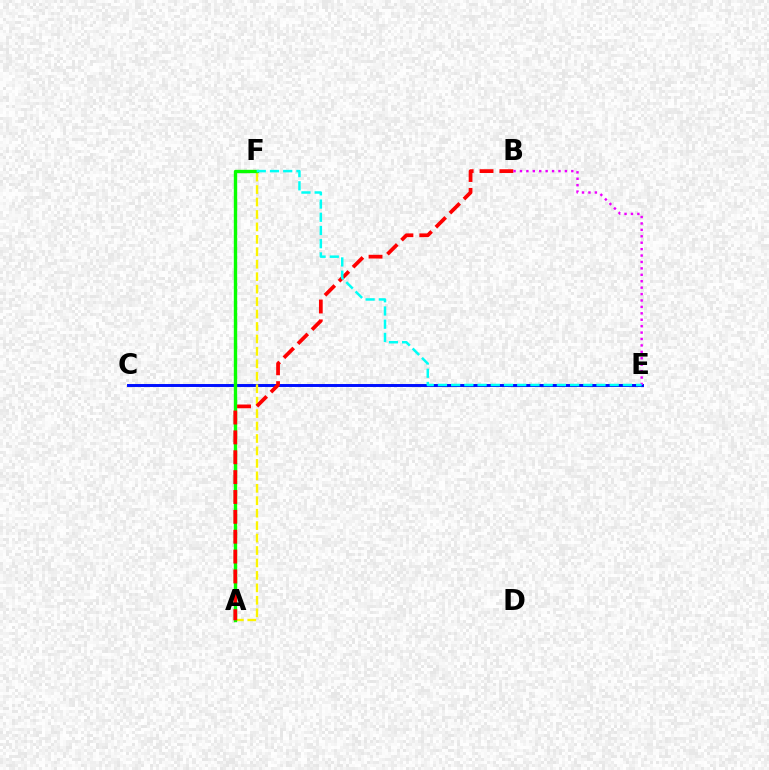{('C', 'E'): [{'color': '#0010ff', 'line_style': 'solid', 'thickness': 2.12}], ('A', 'F'): [{'color': '#fcf500', 'line_style': 'dashed', 'thickness': 1.69}, {'color': '#08ff00', 'line_style': 'solid', 'thickness': 2.43}], ('A', 'B'): [{'color': '#ff0000', 'line_style': 'dashed', 'thickness': 2.7}], ('B', 'E'): [{'color': '#ee00ff', 'line_style': 'dotted', 'thickness': 1.74}], ('E', 'F'): [{'color': '#00fff6', 'line_style': 'dashed', 'thickness': 1.8}]}